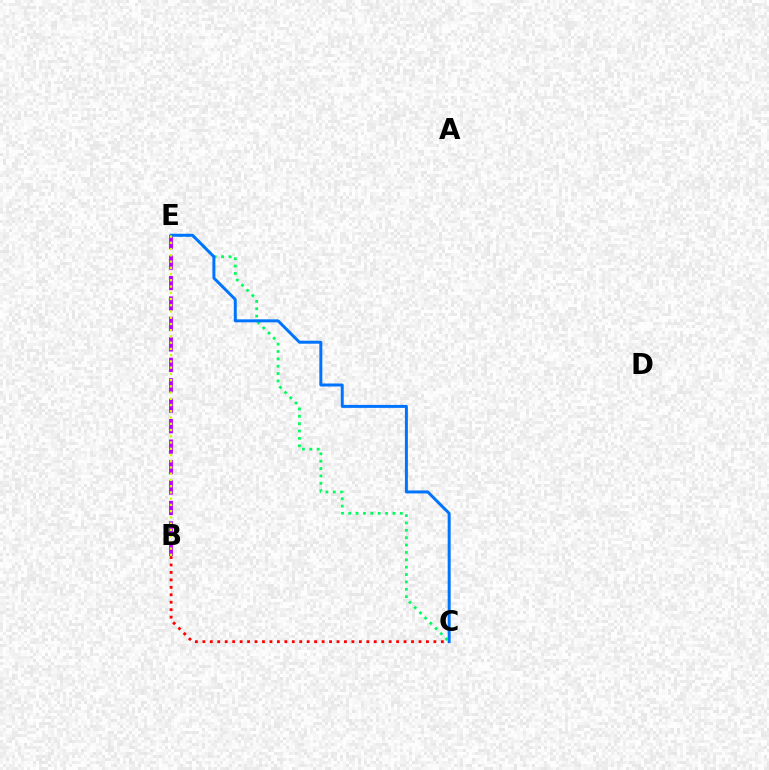{('B', 'C'): [{'color': '#ff0000', 'line_style': 'dotted', 'thickness': 2.03}], ('C', 'E'): [{'color': '#00ff5c', 'line_style': 'dotted', 'thickness': 2.0}, {'color': '#0074ff', 'line_style': 'solid', 'thickness': 2.15}], ('B', 'E'): [{'color': '#b900ff', 'line_style': 'dashed', 'thickness': 2.78}, {'color': '#d1ff00', 'line_style': 'dotted', 'thickness': 1.7}]}